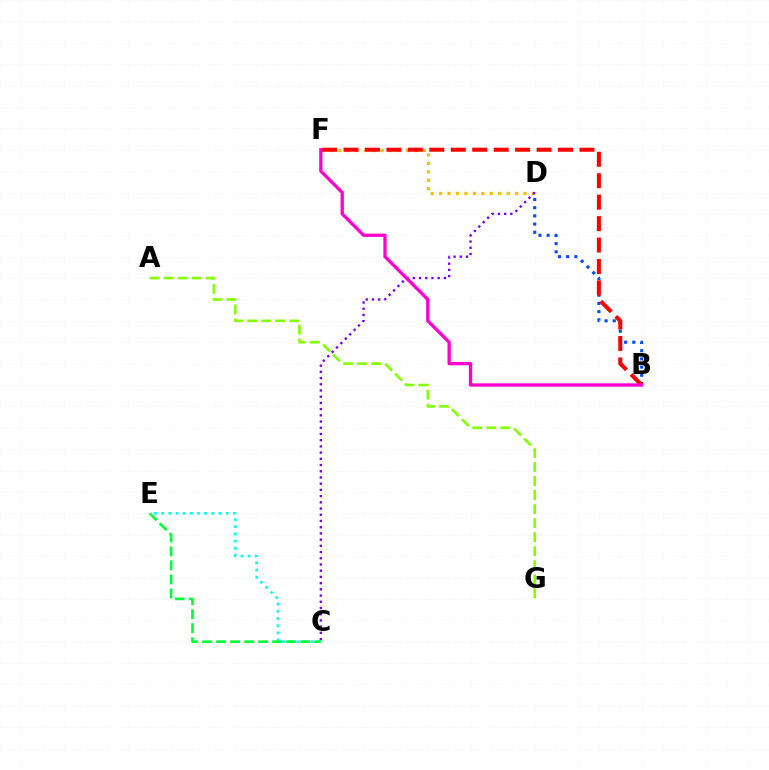{('D', 'F'): [{'color': '#ffbd00', 'line_style': 'dotted', 'thickness': 2.3}], ('B', 'D'): [{'color': '#004bff', 'line_style': 'dotted', 'thickness': 2.22}], ('B', 'F'): [{'color': '#ff0000', 'line_style': 'dashed', 'thickness': 2.91}, {'color': '#ff00cf', 'line_style': 'solid', 'thickness': 2.38}], ('C', 'D'): [{'color': '#7200ff', 'line_style': 'dotted', 'thickness': 1.69}], ('A', 'G'): [{'color': '#84ff00', 'line_style': 'dashed', 'thickness': 1.91}], ('C', 'E'): [{'color': '#00fff6', 'line_style': 'dotted', 'thickness': 1.95}, {'color': '#00ff39', 'line_style': 'dashed', 'thickness': 1.9}]}